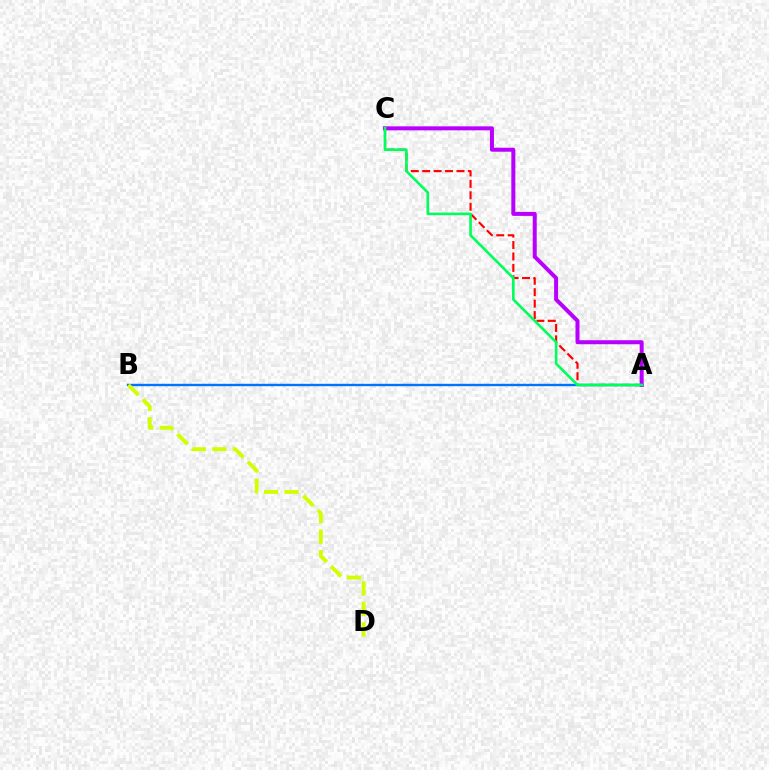{('A', 'C'): [{'color': '#ff0000', 'line_style': 'dashed', 'thickness': 1.55}, {'color': '#b900ff', 'line_style': 'solid', 'thickness': 2.88}, {'color': '#00ff5c', 'line_style': 'solid', 'thickness': 1.89}], ('A', 'B'): [{'color': '#0074ff', 'line_style': 'solid', 'thickness': 1.71}], ('B', 'D'): [{'color': '#d1ff00', 'line_style': 'dashed', 'thickness': 2.78}]}